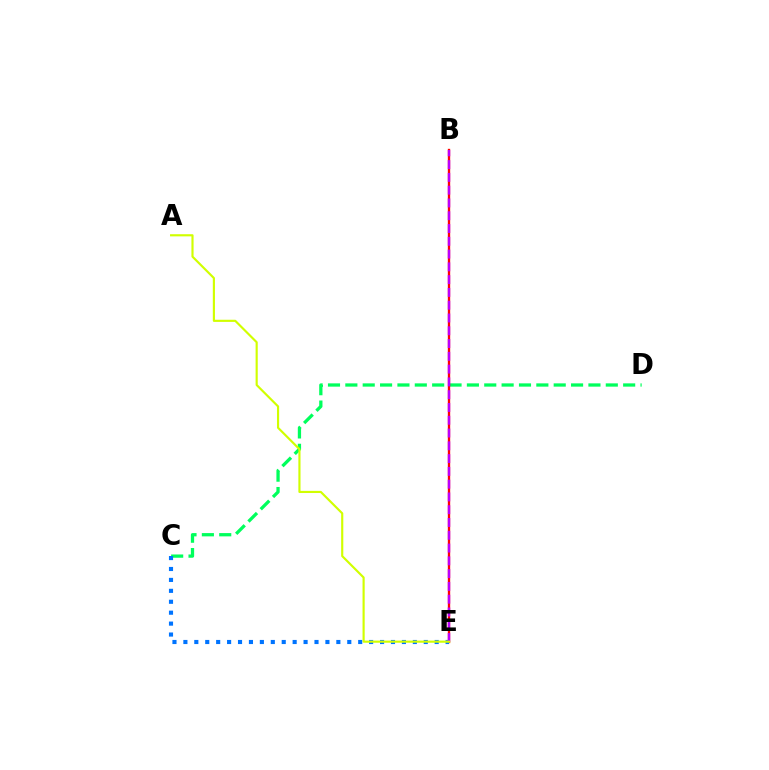{('C', 'D'): [{'color': '#00ff5c', 'line_style': 'dashed', 'thickness': 2.36}], ('B', 'E'): [{'color': '#ff0000', 'line_style': 'solid', 'thickness': 1.69}, {'color': '#b900ff', 'line_style': 'dashed', 'thickness': 1.74}], ('C', 'E'): [{'color': '#0074ff', 'line_style': 'dotted', 'thickness': 2.97}], ('A', 'E'): [{'color': '#d1ff00', 'line_style': 'solid', 'thickness': 1.55}]}